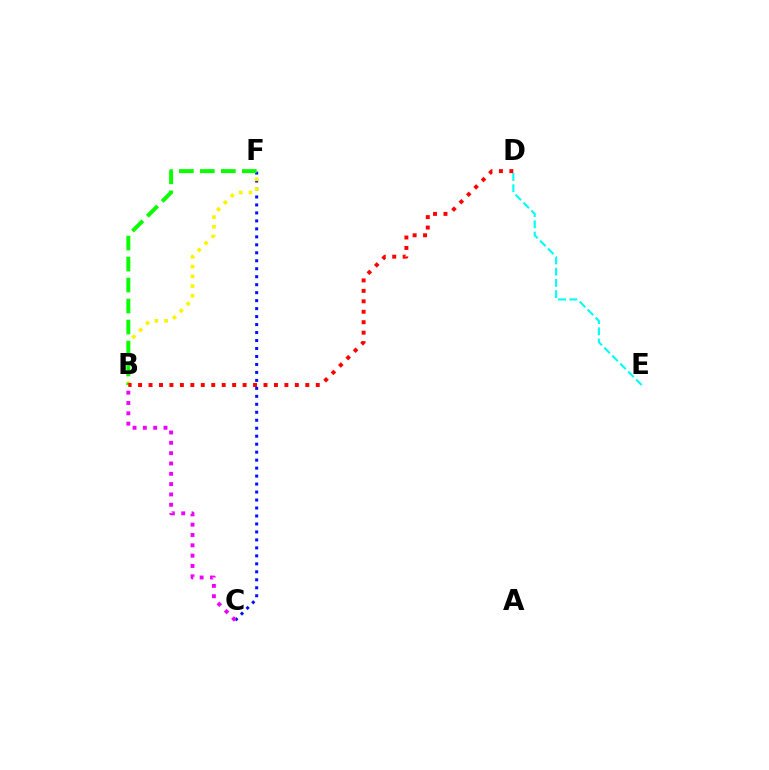{('C', 'F'): [{'color': '#0010ff', 'line_style': 'dotted', 'thickness': 2.17}], ('B', 'C'): [{'color': '#ee00ff', 'line_style': 'dotted', 'thickness': 2.81}], ('B', 'F'): [{'color': '#fcf500', 'line_style': 'dotted', 'thickness': 2.64}, {'color': '#08ff00', 'line_style': 'dashed', 'thickness': 2.85}], ('D', 'E'): [{'color': '#00fff6', 'line_style': 'dashed', 'thickness': 1.53}], ('B', 'D'): [{'color': '#ff0000', 'line_style': 'dotted', 'thickness': 2.84}]}